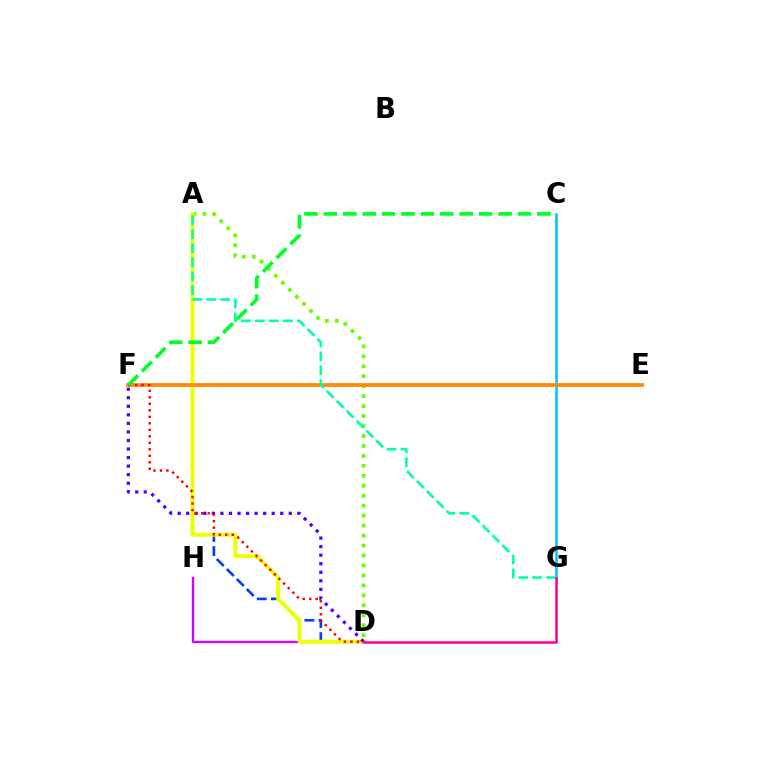{('A', 'D'): [{'color': '#66ff00', 'line_style': 'dotted', 'thickness': 2.71}, {'color': '#003fff', 'line_style': 'dashed', 'thickness': 1.92}, {'color': '#eeff00', 'line_style': 'solid', 'thickness': 2.78}], ('D', 'H'): [{'color': '#d600ff', 'line_style': 'solid', 'thickness': 1.69}], ('D', 'F'): [{'color': '#4f00ff', 'line_style': 'dotted', 'thickness': 2.32}, {'color': '#ff0000', 'line_style': 'dotted', 'thickness': 1.77}], ('C', 'G'): [{'color': '#00c7ff', 'line_style': 'solid', 'thickness': 1.88}], ('E', 'F'): [{'color': '#ff8800', 'line_style': 'solid', 'thickness': 2.68}], ('C', 'F'): [{'color': '#00ff27', 'line_style': 'dashed', 'thickness': 2.64}], ('A', 'G'): [{'color': '#00ffaf', 'line_style': 'dashed', 'thickness': 1.9}], ('D', 'G'): [{'color': '#ff00a0', 'line_style': 'solid', 'thickness': 1.86}]}